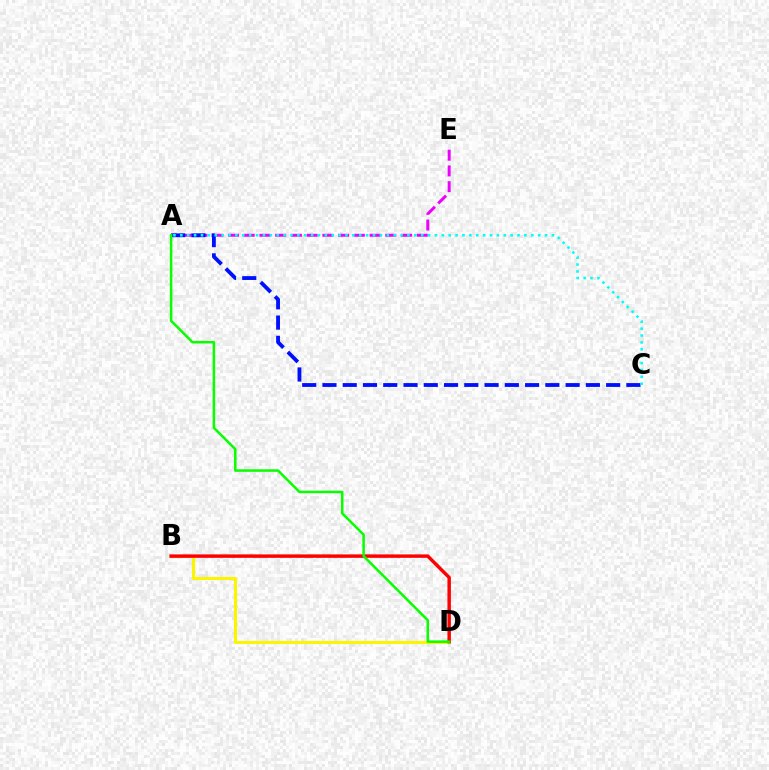{('A', 'E'): [{'color': '#ee00ff', 'line_style': 'dashed', 'thickness': 2.14}], ('A', 'C'): [{'color': '#0010ff', 'line_style': 'dashed', 'thickness': 2.75}, {'color': '#00fff6', 'line_style': 'dotted', 'thickness': 1.87}], ('B', 'D'): [{'color': '#fcf500', 'line_style': 'solid', 'thickness': 2.19}, {'color': '#ff0000', 'line_style': 'solid', 'thickness': 2.48}], ('A', 'D'): [{'color': '#08ff00', 'line_style': 'solid', 'thickness': 1.81}]}